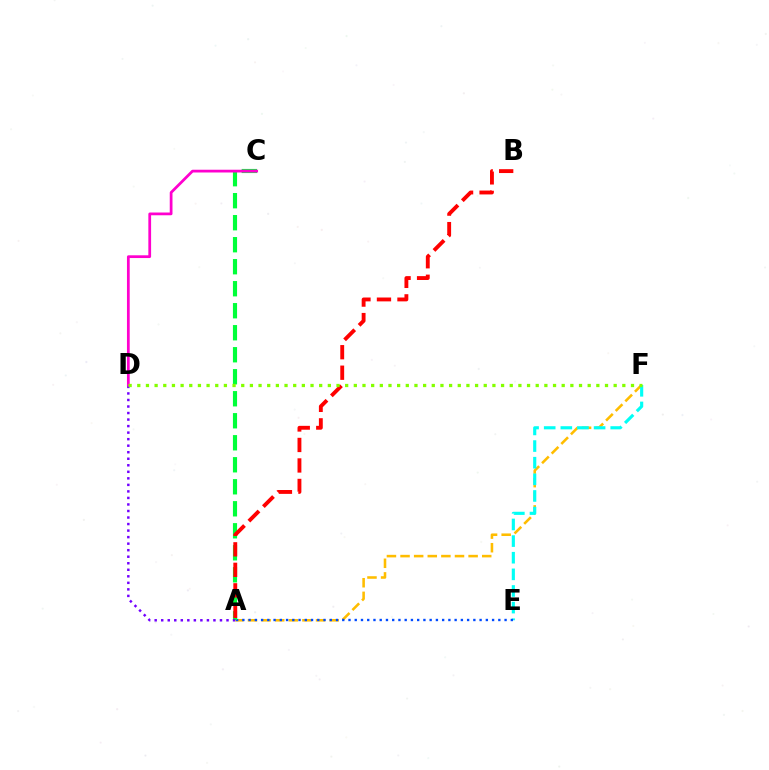{('A', 'F'): [{'color': '#ffbd00', 'line_style': 'dashed', 'thickness': 1.85}], ('E', 'F'): [{'color': '#00fff6', 'line_style': 'dashed', 'thickness': 2.26}], ('A', 'E'): [{'color': '#004bff', 'line_style': 'dotted', 'thickness': 1.7}], ('A', 'C'): [{'color': '#00ff39', 'line_style': 'dashed', 'thickness': 2.99}], ('A', 'B'): [{'color': '#ff0000', 'line_style': 'dashed', 'thickness': 2.78}], ('A', 'D'): [{'color': '#7200ff', 'line_style': 'dotted', 'thickness': 1.77}], ('C', 'D'): [{'color': '#ff00cf', 'line_style': 'solid', 'thickness': 1.98}], ('D', 'F'): [{'color': '#84ff00', 'line_style': 'dotted', 'thickness': 2.35}]}